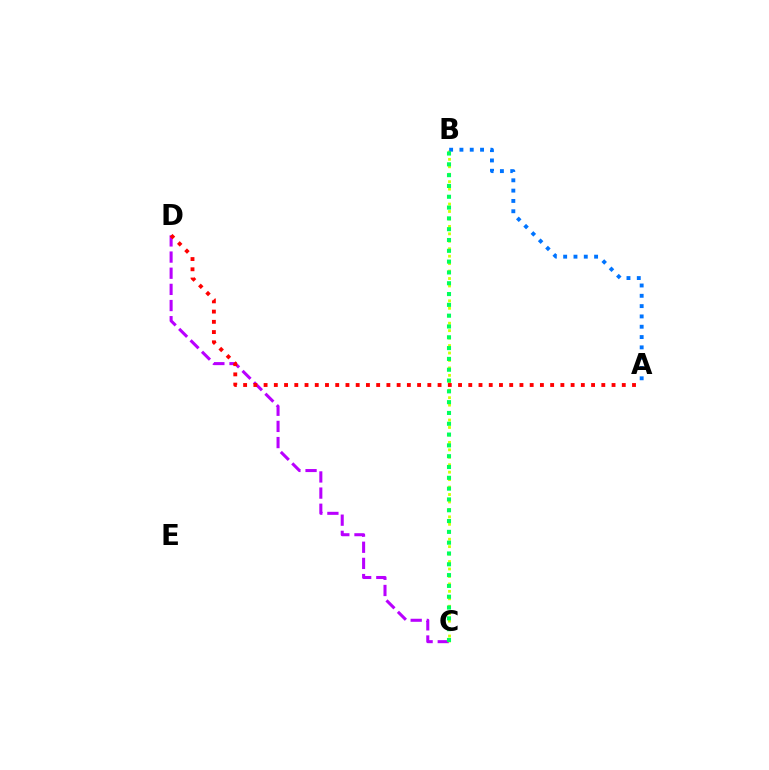{('C', 'D'): [{'color': '#b900ff', 'line_style': 'dashed', 'thickness': 2.19}], ('B', 'C'): [{'color': '#d1ff00', 'line_style': 'dotted', 'thickness': 2.02}, {'color': '#00ff5c', 'line_style': 'dotted', 'thickness': 2.94}], ('A', 'D'): [{'color': '#ff0000', 'line_style': 'dotted', 'thickness': 2.78}], ('A', 'B'): [{'color': '#0074ff', 'line_style': 'dotted', 'thickness': 2.8}]}